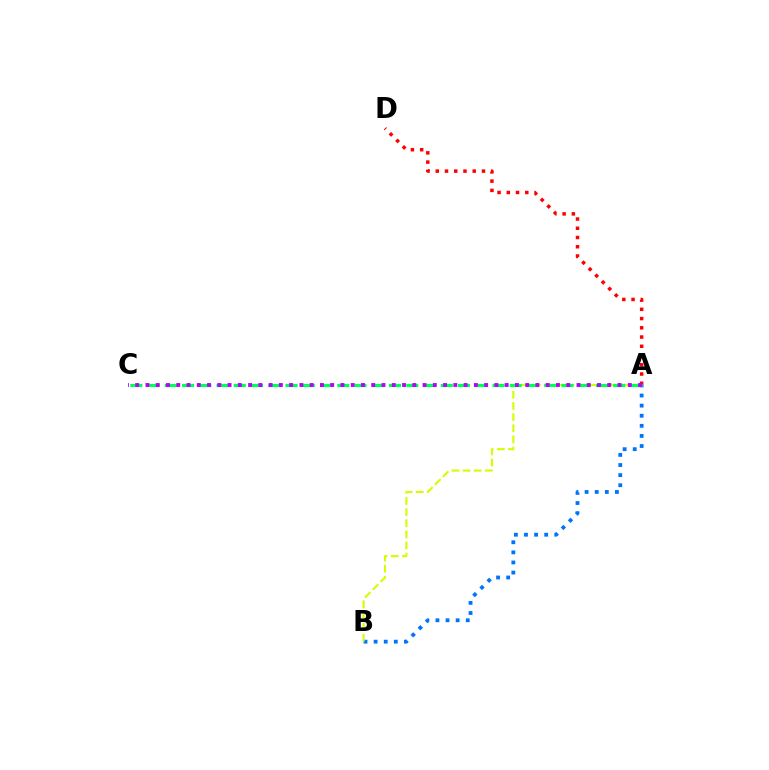{('A', 'B'): [{'color': '#0074ff', 'line_style': 'dotted', 'thickness': 2.74}, {'color': '#d1ff00', 'line_style': 'dashed', 'thickness': 1.51}], ('A', 'D'): [{'color': '#ff0000', 'line_style': 'dotted', 'thickness': 2.51}], ('A', 'C'): [{'color': '#00ff5c', 'line_style': 'dashed', 'thickness': 2.34}, {'color': '#b900ff', 'line_style': 'dotted', 'thickness': 2.79}]}